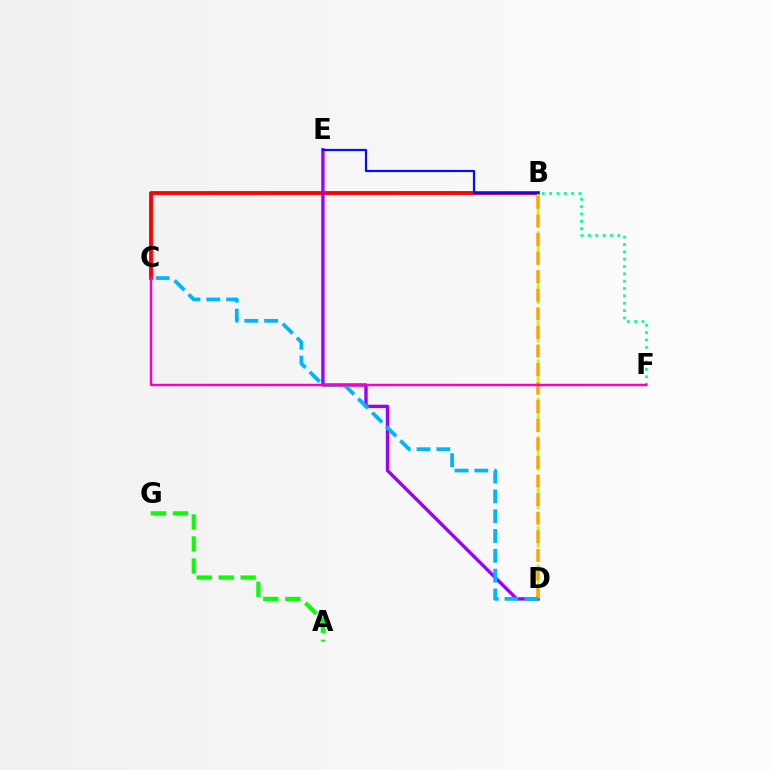{('B', 'C'): [{'color': '#ff0000', 'line_style': 'solid', 'thickness': 2.76}], ('D', 'E'): [{'color': '#9b00ff', 'line_style': 'solid', 'thickness': 2.42}], ('A', 'G'): [{'color': '#08ff00', 'line_style': 'dashed', 'thickness': 2.99}], ('B', 'D'): [{'color': '#b3ff00', 'line_style': 'dashed', 'thickness': 1.74}, {'color': '#ffa500', 'line_style': 'dashed', 'thickness': 2.52}], ('C', 'D'): [{'color': '#00b5ff', 'line_style': 'dashed', 'thickness': 2.69}], ('B', 'E'): [{'color': '#0010ff', 'line_style': 'solid', 'thickness': 1.59}], ('B', 'F'): [{'color': '#00ff9d', 'line_style': 'dotted', 'thickness': 2.0}], ('C', 'F'): [{'color': '#ff00bd', 'line_style': 'solid', 'thickness': 1.76}]}